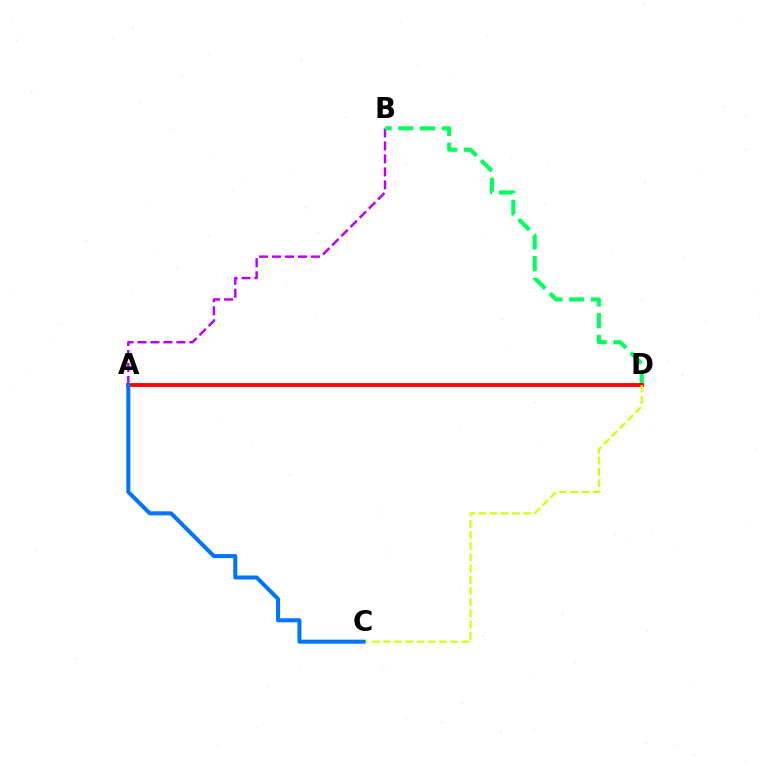{('A', 'B'): [{'color': '#b900ff', 'line_style': 'dashed', 'thickness': 1.76}], ('B', 'D'): [{'color': '#00ff5c', 'line_style': 'dashed', 'thickness': 2.95}], ('A', 'D'): [{'color': '#ff0000', 'line_style': 'solid', 'thickness': 2.77}], ('C', 'D'): [{'color': '#d1ff00', 'line_style': 'dashed', 'thickness': 1.52}], ('A', 'C'): [{'color': '#0074ff', 'line_style': 'solid', 'thickness': 2.9}]}